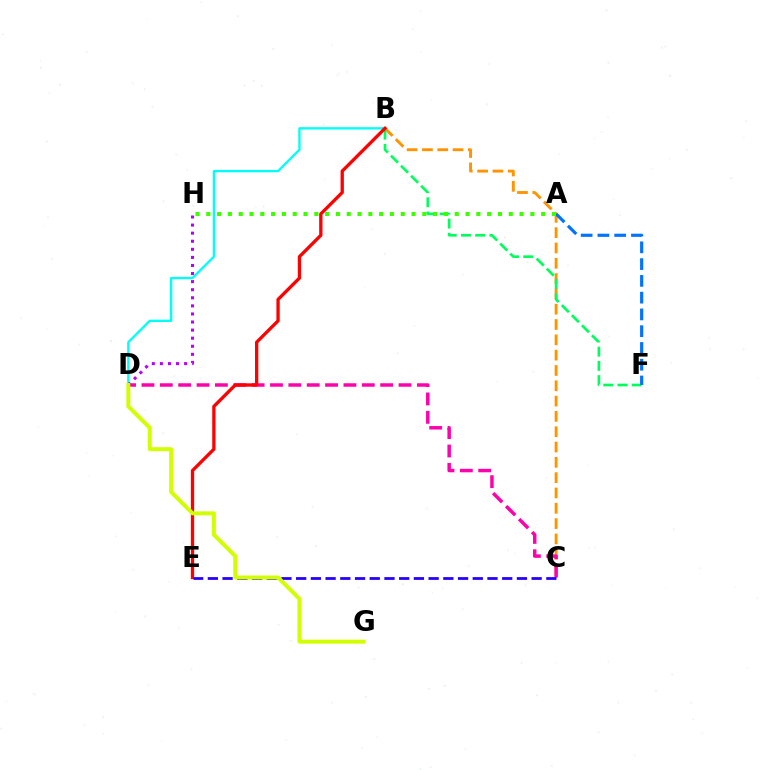{('B', 'C'): [{'color': '#ff9400', 'line_style': 'dashed', 'thickness': 2.08}], ('B', 'D'): [{'color': '#00fff6', 'line_style': 'solid', 'thickness': 1.68}], ('B', 'F'): [{'color': '#00ff5c', 'line_style': 'dashed', 'thickness': 1.93}], ('C', 'D'): [{'color': '#ff00ac', 'line_style': 'dashed', 'thickness': 2.49}], ('B', 'E'): [{'color': '#ff0000', 'line_style': 'solid', 'thickness': 2.38}], ('C', 'E'): [{'color': '#2500ff', 'line_style': 'dashed', 'thickness': 2.0}], ('D', 'H'): [{'color': '#b900ff', 'line_style': 'dotted', 'thickness': 2.19}], ('A', 'F'): [{'color': '#0074ff', 'line_style': 'dashed', 'thickness': 2.28}], ('A', 'H'): [{'color': '#3dff00', 'line_style': 'dotted', 'thickness': 2.93}], ('D', 'G'): [{'color': '#d1ff00', 'line_style': 'solid', 'thickness': 2.86}]}